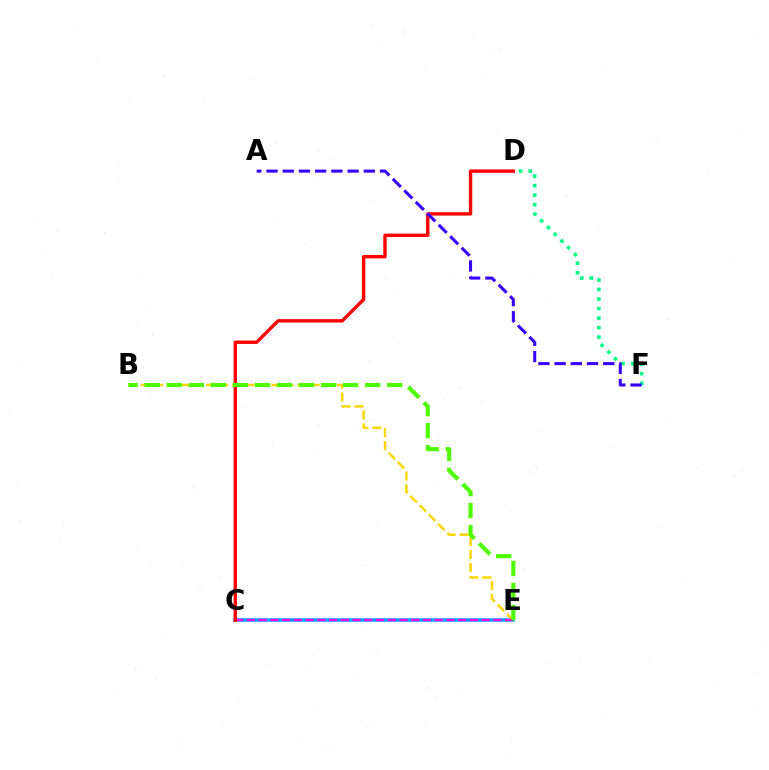{('D', 'F'): [{'color': '#00ff86', 'line_style': 'dotted', 'thickness': 2.59}], ('C', 'E'): [{'color': '#009eff', 'line_style': 'solid', 'thickness': 2.52}, {'color': '#ff00ed', 'line_style': 'dashed', 'thickness': 1.6}], ('B', 'E'): [{'color': '#ffd500', 'line_style': 'dashed', 'thickness': 1.77}, {'color': '#4fff00', 'line_style': 'dashed', 'thickness': 2.99}], ('C', 'D'): [{'color': '#ff0000', 'line_style': 'solid', 'thickness': 2.45}], ('A', 'F'): [{'color': '#3700ff', 'line_style': 'dashed', 'thickness': 2.2}]}